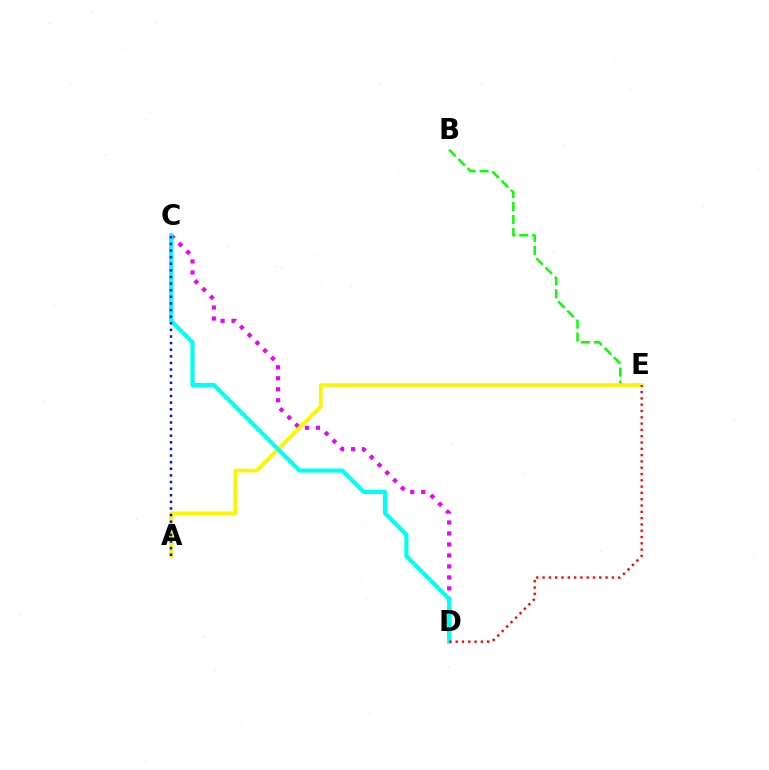{('B', 'E'): [{'color': '#08ff00', 'line_style': 'dashed', 'thickness': 1.77}], ('C', 'D'): [{'color': '#ee00ff', 'line_style': 'dotted', 'thickness': 2.98}, {'color': '#00fff6', 'line_style': 'solid', 'thickness': 2.97}], ('A', 'E'): [{'color': '#fcf500', 'line_style': 'solid', 'thickness': 2.67}], ('D', 'E'): [{'color': '#ff0000', 'line_style': 'dotted', 'thickness': 1.71}], ('A', 'C'): [{'color': '#0010ff', 'line_style': 'dotted', 'thickness': 1.8}]}